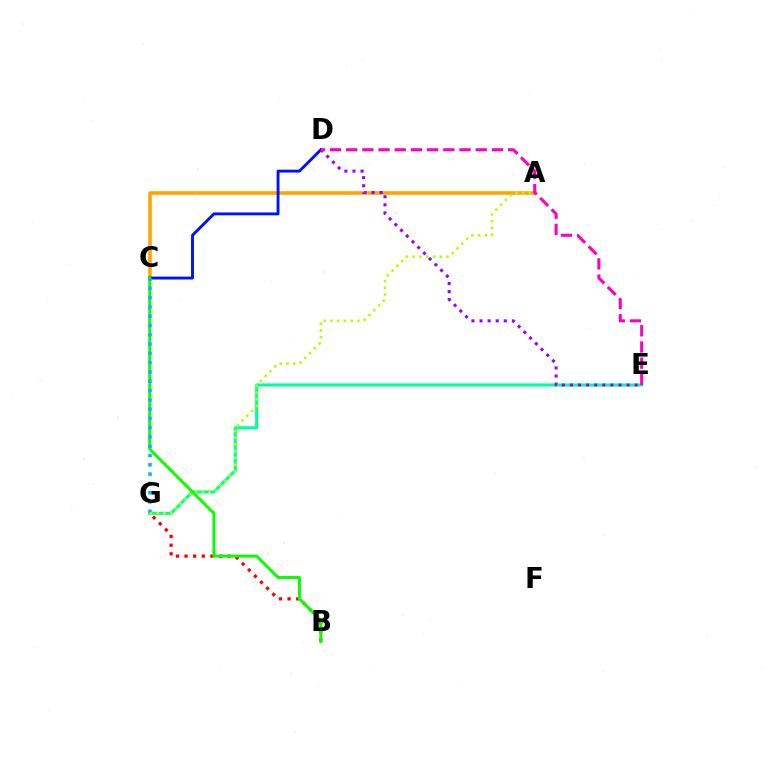{('A', 'C'): [{'color': '#ffa500', 'line_style': 'solid', 'thickness': 2.59}], ('E', 'G'): [{'color': '#00ff9d', 'line_style': 'solid', 'thickness': 2.24}], ('C', 'D'): [{'color': '#0010ff', 'line_style': 'solid', 'thickness': 2.08}], ('B', 'G'): [{'color': '#ff0000', 'line_style': 'dotted', 'thickness': 2.34}], ('B', 'C'): [{'color': '#08ff00', 'line_style': 'solid', 'thickness': 2.12}], ('C', 'G'): [{'color': '#00b5ff', 'line_style': 'dotted', 'thickness': 2.52}], ('D', 'E'): [{'color': '#9b00ff', 'line_style': 'dotted', 'thickness': 2.2}, {'color': '#ff00bd', 'line_style': 'dashed', 'thickness': 2.2}], ('A', 'G'): [{'color': '#b3ff00', 'line_style': 'dotted', 'thickness': 1.83}]}